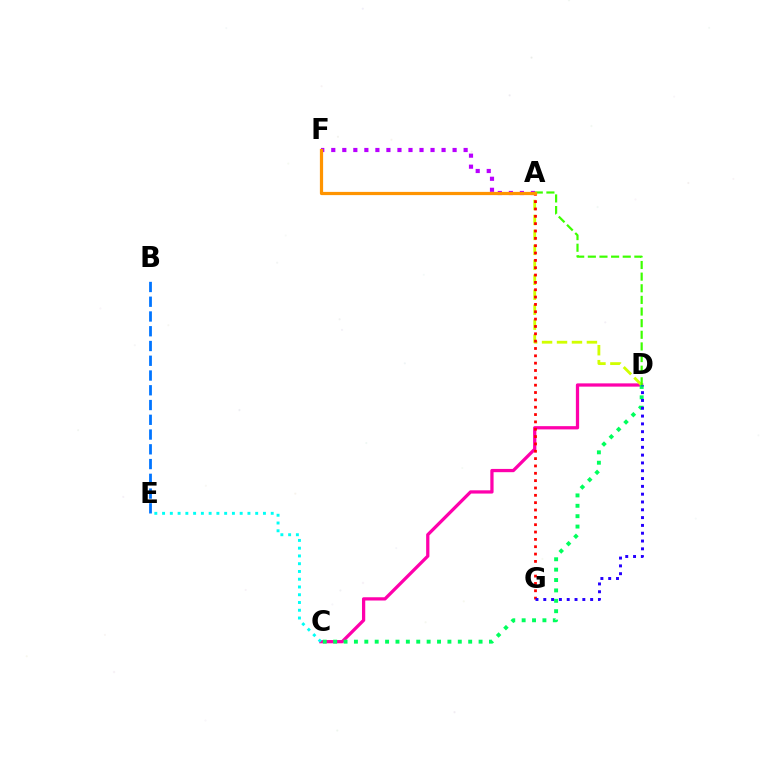{('C', 'D'): [{'color': '#ff00ac', 'line_style': 'solid', 'thickness': 2.34}, {'color': '#00ff5c', 'line_style': 'dotted', 'thickness': 2.82}], ('A', 'D'): [{'color': '#d1ff00', 'line_style': 'dashed', 'thickness': 2.03}, {'color': '#3dff00', 'line_style': 'dashed', 'thickness': 1.58}], ('C', 'E'): [{'color': '#00fff6', 'line_style': 'dotted', 'thickness': 2.11}], ('A', 'G'): [{'color': '#ff0000', 'line_style': 'dotted', 'thickness': 1.99}], ('A', 'F'): [{'color': '#b900ff', 'line_style': 'dotted', 'thickness': 3.0}, {'color': '#ff9400', 'line_style': 'solid', 'thickness': 2.32}], ('B', 'E'): [{'color': '#0074ff', 'line_style': 'dashed', 'thickness': 2.0}], ('D', 'G'): [{'color': '#2500ff', 'line_style': 'dotted', 'thickness': 2.12}]}